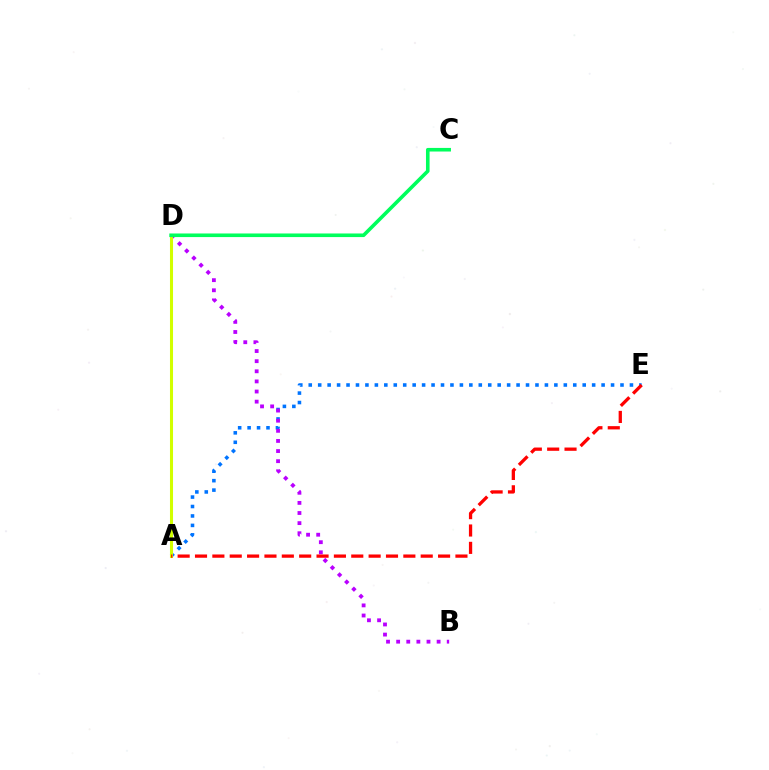{('A', 'E'): [{'color': '#0074ff', 'line_style': 'dotted', 'thickness': 2.57}, {'color': '#ff0000', 'line_style': 'dashed', 'thickness': 2.36}], ('B', 'D'): [{'color': '#b900ff', 'line_style': 'dotted', 'thickness': 2.75}], ('A', 'D'): [{'color': '#d1ff00', 'line_style': 'solid', 'thickness': 2.2}], ('C', 'D'): [{'color': '#00ff5c', 'line_style': 'solid', 'thickness': 2.59}]}